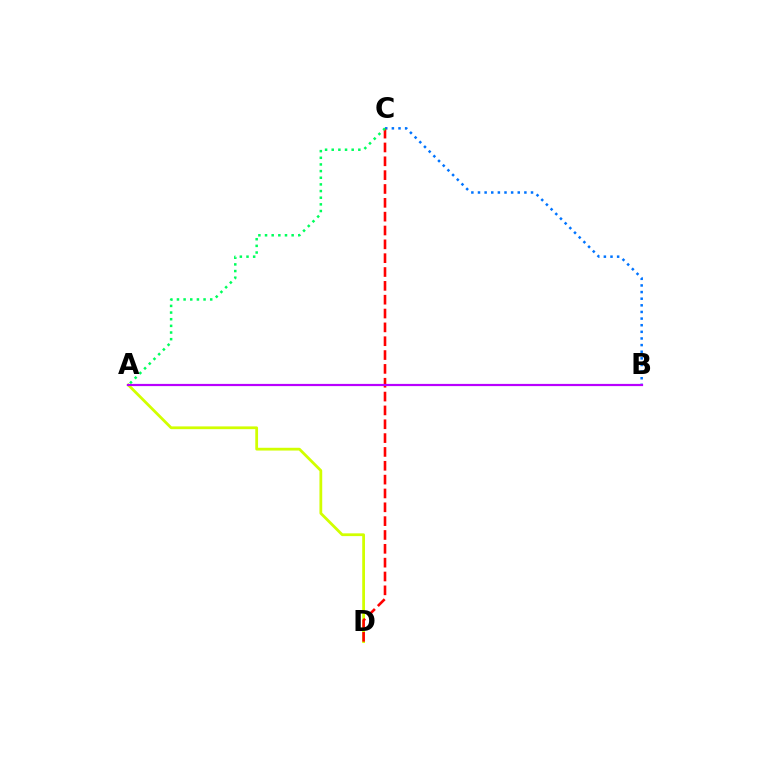{('B', 'C'): [{'color': '#0074ff', 'line_style': 'dotted', 'thickness': 1.8}], ('A', 'D'): [{'color': '#d1ff00', 'line_style': 'solid', 'thickness': 1.99}], ('C', 'D'): [{'color': '#ff0000', 'line_style': 'dashed', 'thickness': 1.88}], ('A', 'C'): [{'color': '#00ff5c', 'line_style': 'dotted', 'thickness': 1.81}], ('A', 'B'): [{'color': '#b900ff', 'line_style': 'solid', 'thickness': 1.58}]}